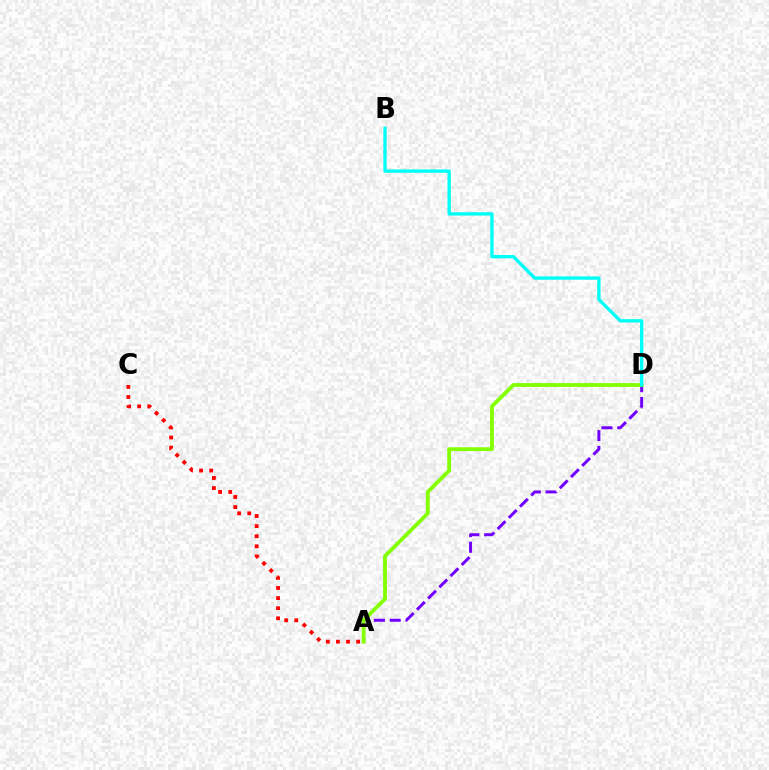{('A', 'D'): [{'color': '#7200ff', 'line_style': 'dashed', 'thickness': 2.15}, {'color': '#84ff00', 'line_style': 'solid', 'thickness': 2.74}], ('A', 'C'): [{'color': '#ff0000', 'line_style': 'dotted', 'thickness': 2.75}], ('B', 'D'): [{'color': '#00fff6', 'line_style': 'solid', 'thickness': 2.41}]}